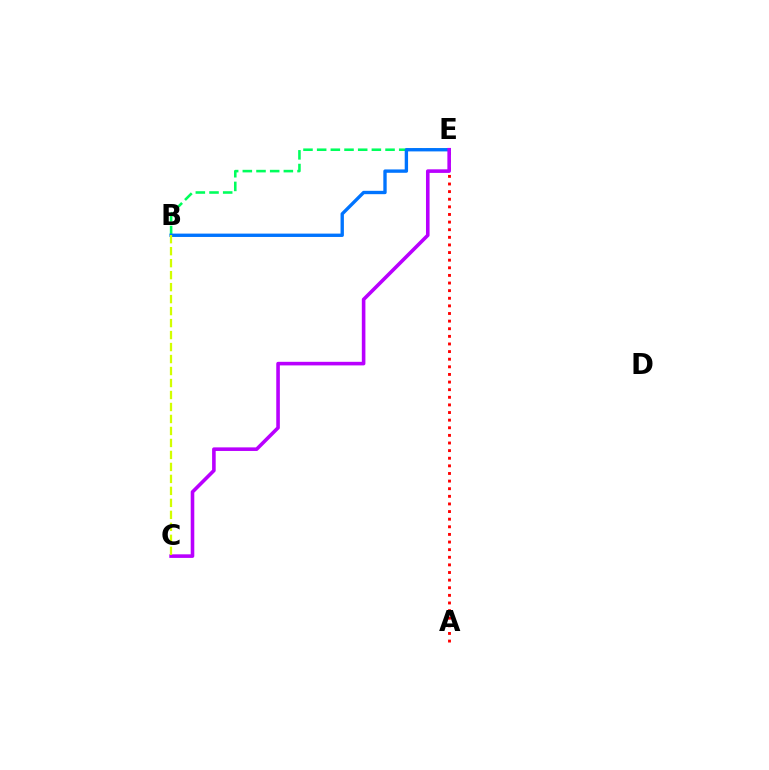{('A', 'E'): [{'color': '#ff0000', 'line_style': 'dotted', 'thickness': 2.07}], ('B', 'E'): [{'color': '#00ff5c', 'line_style': 'dashed', 'thickness': 1.86}, {'color': '#0074ff', 'line_style': 'solid', 'thickness': 2.41}], ('C', 'E'): [{'color': '#b900ff', 'line_style': 'solid', 'thickness': 2.58}], ('B', 'C'): [{'color': '#d1ff00', 'line_style': 'dashed', 'thickness': 1.63}]}